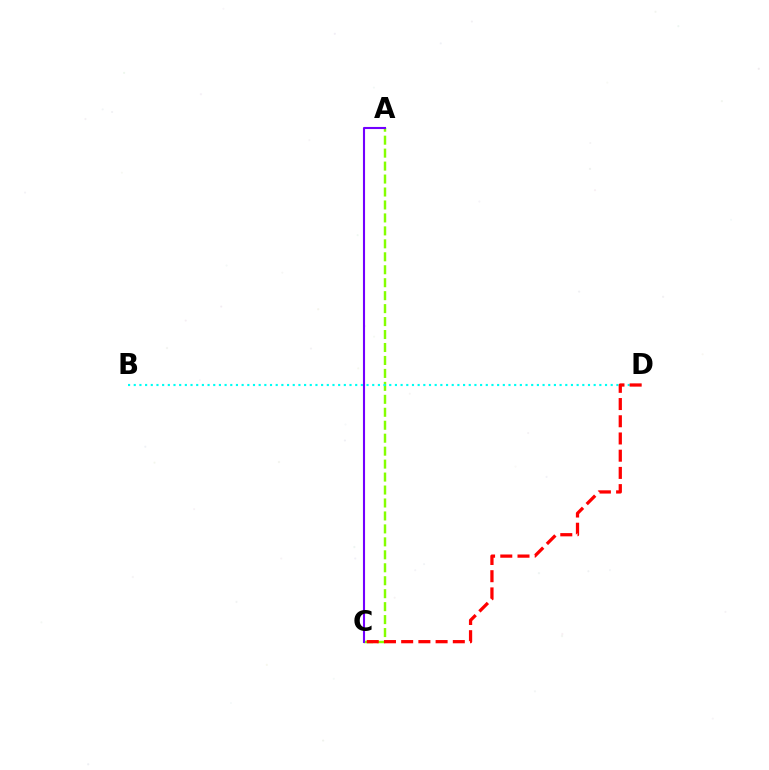{('A', 'C'): [{'color': '#84ff00', 'line_style': 'dashed', 'thickness': 1.76}, {'color': '#7200ff', 'line_style': 'solid', 'thickness': 1.51}], ('B', 'D'): [{'color': '#00fff6', 'line_style': 'dotted', 'thickness': 1.54}], ('C', 'D'): [{'color': '#ff0000', 'line_style': 'dashed', 'thickness': 2.34}]}